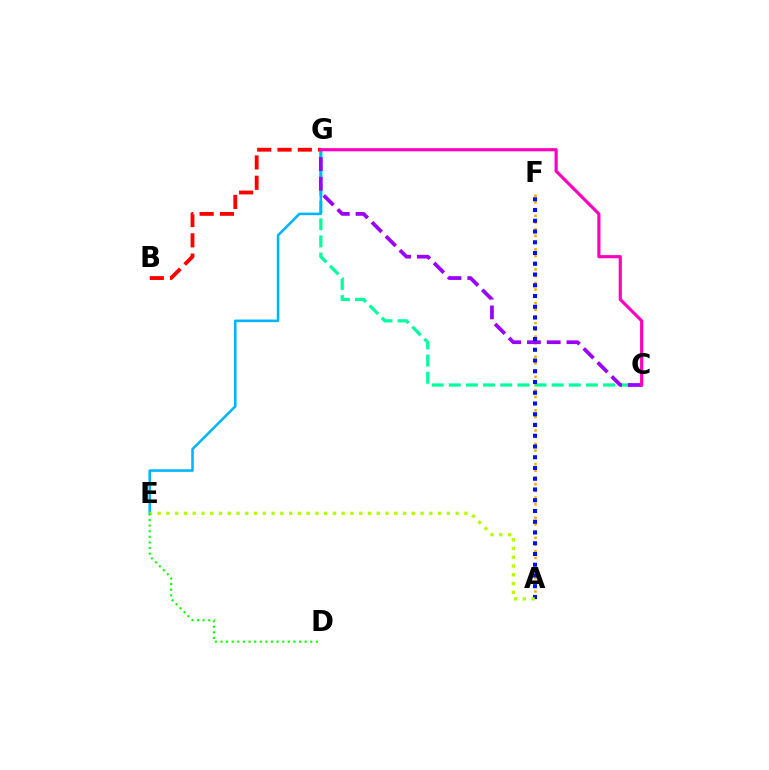{('B', 'G'): [{'color': '#ff0000', 'line_style': 'dashed', 'thickness': 2.76}], ('C', 'G'): [{'color': '#00ff9d', 'line_style': 'dashed', 'thickness': 2.33}, {'color': '#9b00ff', 'line_style': 'dashed', 'thickness': 2.68}, {'color': '#ff00bd', 'line_style': 'solid', 'thickness': 2.28}], ('E', 'G'): [{'color': '#00b5ff', 'line_style': 'solid', 'thickness': 1.85}], ('A', 'F'): [{'color': '#ffa500', 'line_style': 'dotted', 'thickness': 1.82}, {'color': '#0010ff', 'line_style': 'dotted', 'thickness': 2.92}], ('A', 'E'): [{'color': '#b3ff00', 'line_style': 'dotted', 'thickness': 2.38}], ('D', 'E'): [{'color': '#08ff00', 'line_style': 'dotted', 'thickness': 1.52}]}